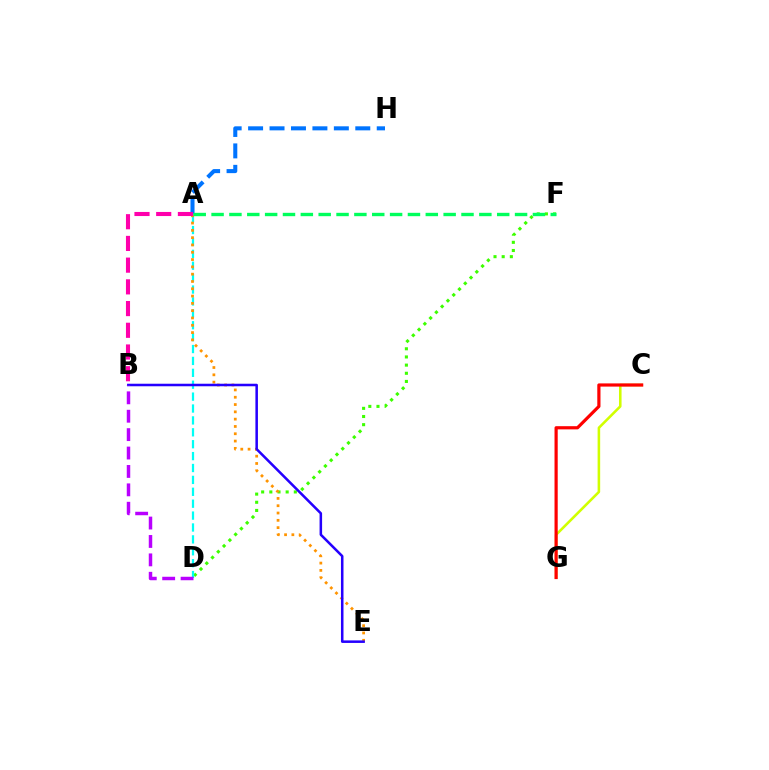{('D', 'F'): [{'color': '#3dff00', 'line_style': 'dotted', 'thickness': 2.22}], ('A', 'D'): [{'color': '#00fff6', 'line_style': 'dashed', 'thickness': 1.62}], ('C', 'G'): [{'color': '#d1ff00', 'line_style': 'solid', 'thickness': 1.85}, {'color': '#ff0000', 'line_style': 'solid', 'thickness': 2.3}], ('A', 'E'): [{'color': '#ff9400', 'line_style': 'dotted', 'thickness': 1.98}], ('A', 'H'): [{'color': '#0074ff', 'line_style': 'dashed', 'thickness': 2.91}], ('B', 'E'): [{'color': '#2500ff', 'line_style': 'solid', 'thickness': 1.82}], ('B', 'D'): [{'color': '#b900ff', 'line_style': 'dashed', 'thickness': 2.5}], ('A', 'B'): [{'color': '#ff00ac', 'line_style': 'dashed', 'thickness': 2.95}], ('A', 'F'): [{'color': '#00ff5c', 'line_style': 'dashed', 'thickness': 2.43}]}